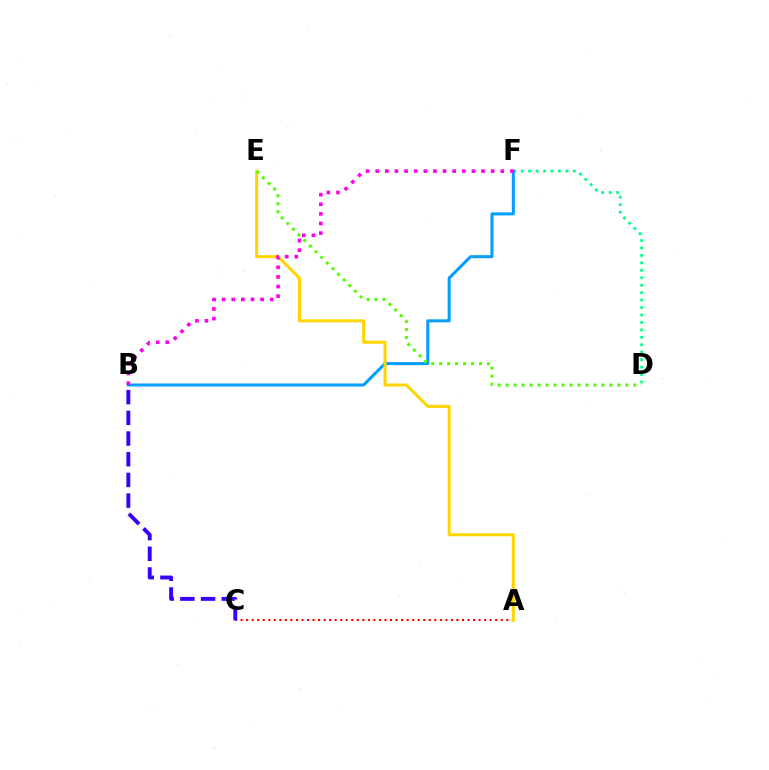{('A', 'C'): [{'color': '#ff0000', 'line_style': 'dotted', 'thickness': 1.5}], ('D', 'F'): [{'color': '#00ff86', 'line_style': 'dotted', 'thickness': 2.02}], ('B', 'F'): [{'color': '#009eff', 'line_style': 'solid', 'thickness': 2.17}, {'color': '#ff00ed', 'line_style': 'dotted', 'thickness': 2.61}], ('A', 'E'): [{'color': '#ffd500', 'line_style': 'solid', 'thickness': 2.18}], ('B', 'C'): [{'color': '#3700ff', 'line_style': 'dashed', 'thickness': 2.81}], ('D', 'E'): [{'color': '#4fff00', 'line_style': 'dotted', 'thickness': 2.17}]}